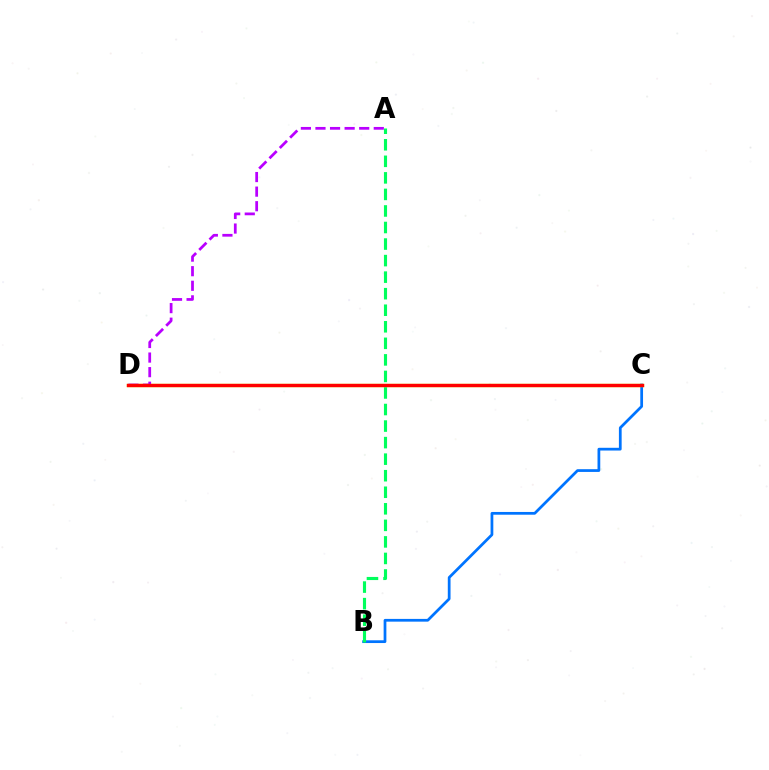{('B', 'C'): [{'color': '#0074ff', 'line_style': 'solid', 'thickness': 1.98}], ('C', 'D'): [{'color': '#d1ff00', 'line_style': 'solid', 'thickness': 2.4}, {'color': '#ff0000', 'line_style': 'solid', 'thickness': 2.42}], ('A', 'D'): [{'color': '#b900ff', 'line_style': 'dashed', 'thickness': 1.98}], ('A', 'B'): [{'color': '#00ff5c', 'line_style': 'dashed', 'thickness': 2.25}]}